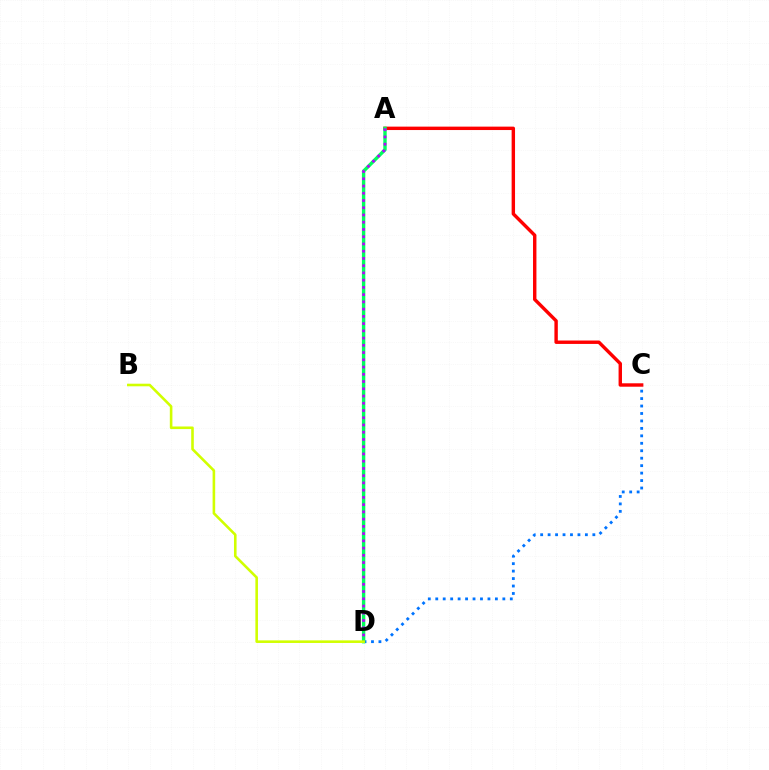{('A', 'C'): [{'color': '#ff0000', 'line_style': 'solid', 'thickness': 2.46}], ('C', 'D'): [{'color': '#0074ff', 'line_style': 'dotted', 'thickness': 2.03}], ('A', 'D'): [{'color': '#00ff5c', 'line_style': 'solid', 'thickness': 2.46}, {'color': '#b900ff', 'line_style': 'dotted', 'thickness': 1.97}], ('B', 'D'): [{'color': '#d1ff00', 'line_style': 'solid', 'thickness': 1.87}]}